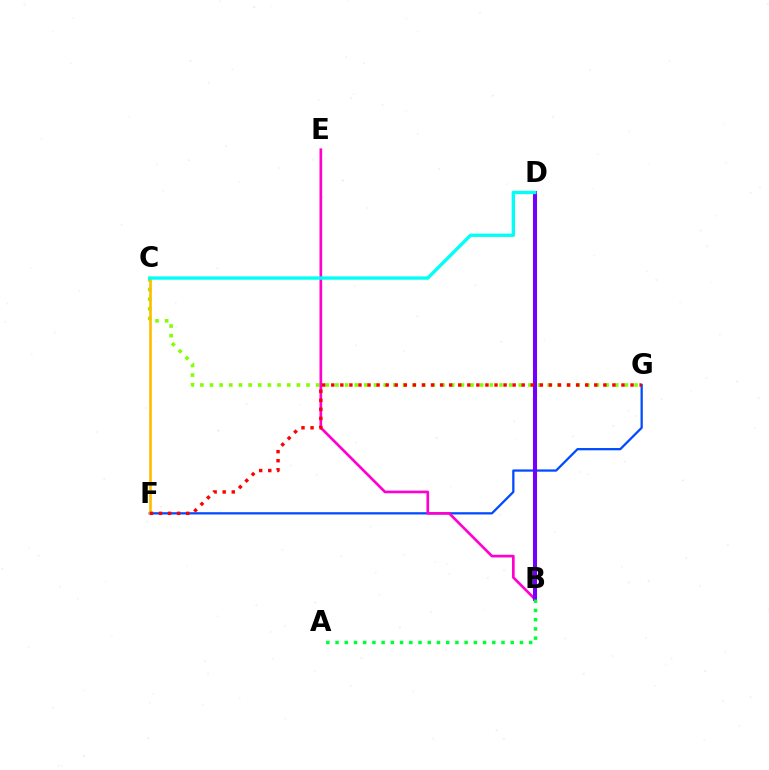{('C', 'G'): [{'color': '#84ff00', 'line_style': 'dotted', 'thickness': 2.62}], ('F', 'G'): [{'color': '#004bff', 'line_style': 'solid', 'thickness': 1.63}, {'color': '#ff0000', 'line_style': 'dotted', 'thickness': 2.46}], ('C', 'F'): [{'color': '#ffbd00', 'line_style': 'solid', 'thickness': 1.93}], ('B', 'E'): [{'color': '#ff00cf', 'line_style': 'solid', 'thickness': 1.92}], ('B', 'D'): [{'color': '#7200ff', 'line_style': 'solid', 'thickness': 2.92}], ('C', 'D'): [{'color': '#00fff6', 'line_style': 'solid', 'thickness': 2.4}], ('A', 'B'): [{'color': '#00ff39', 'line_style': 'dotted', 'thickness': 2.51}]}